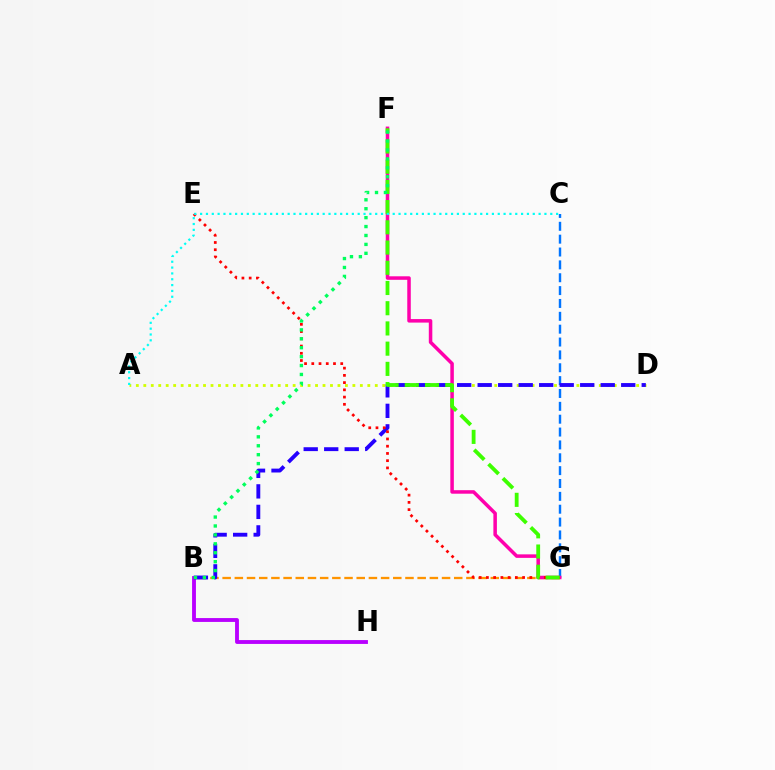{('B', 'G'): [{'color': '#ff9400', 'line_style': 'dashed', 'thickness': 1.66}], ('C', 'G'): [{'color': '#0074ff', 'line_style': 'dashed', 'thickness': 1.75}], ('F', 'G'): [{'color': '#ff00ac', 'line_style': 'solid', 'thickness': 2.53}, {'color': '#3dff00', 'line_style': 'dashed', 'thickness': 2.75}], ('B', 'H'): [{'color': '#b900ff', 'line_style': 'solid', 'thickness': 2.77}], ('A', 'D'): [{'color': '#d1ff00', 'line_style': 'dotted', 'thickness': 2.03}], ('B', 'D'): [{'color': '#2500ff', 'line_style': 'dashed', 'thickness': 2.79}], ('E', 'G'): [{'color': '#ff0000', 'line_style': 'dotted', 'thickness': 1.97}], ('B', 'F'): [{'color': '#00ff5c', 'line_style': 'dotted', 'thickness': 2.42}], ('A', 'C'): [{'color': '#00fff6', 'line_style': 'dotted', 'thickness': 1.59}]}